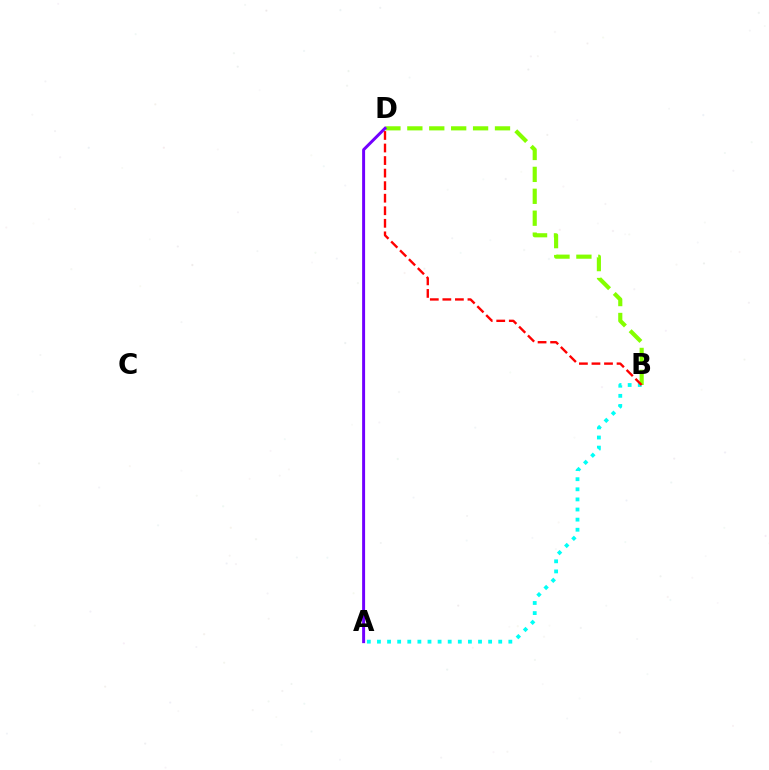{('A', 'B'): [{'color': '#00fff6', 'line_style': 'dotted', 'thickness': 2.75}], ('B', 'D'): [{'color': '#84ff00', 'line_style': 'dashed', 'thickness': 2.98}, {'color': '#ff0000', 'line_style': 'dashed', 'thickness': 1.7}], ('A', 'D'): [{'color': '#7200ff', 'line_style': 'solid', 'thickness': 2.14}]}